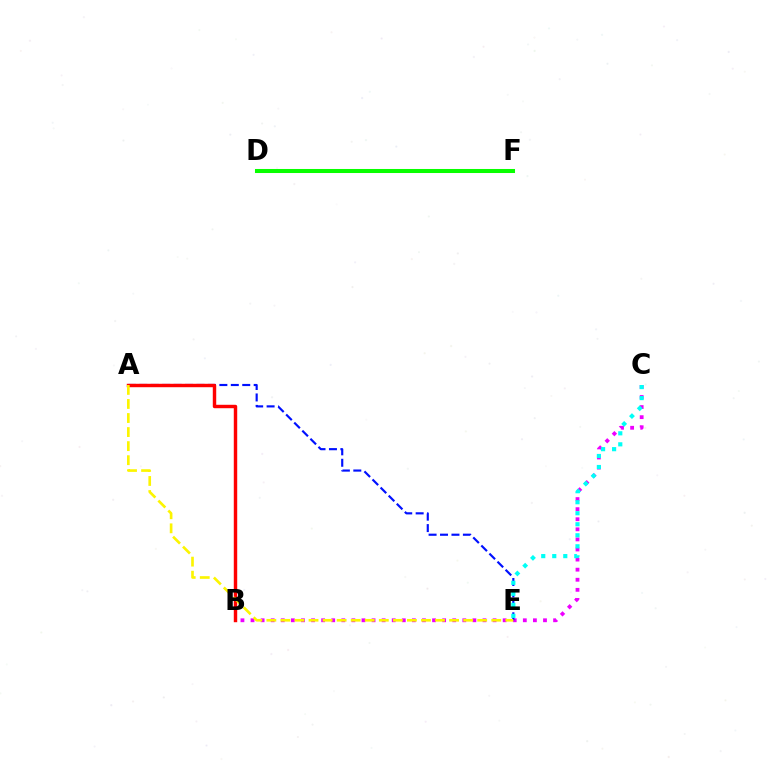{('B', 'C'): [{'color': '#ee00ff', 'line_style': 'dotted', 'thickness': 2.74}], ('A', 'E'): [{'color': '#0010ff', 'line_style': 'dashed', 'thickness': 1.55}, {'color': '#fcf500', 'line_style': 'dashed', 'thickness': 1.91}], ('C', 'E'): [{'color': '#00fff6', 'line_style': 'dotted', 'thickness': 2.99}], ('A', 'B'): [{'color': '#ff0000', 'line_style': 'solid', 'thickness': 2.47}], ('D', 'F'): [{'color': '#08ff00', 'line_style': 'solid', 'thickness': 2.91}]}